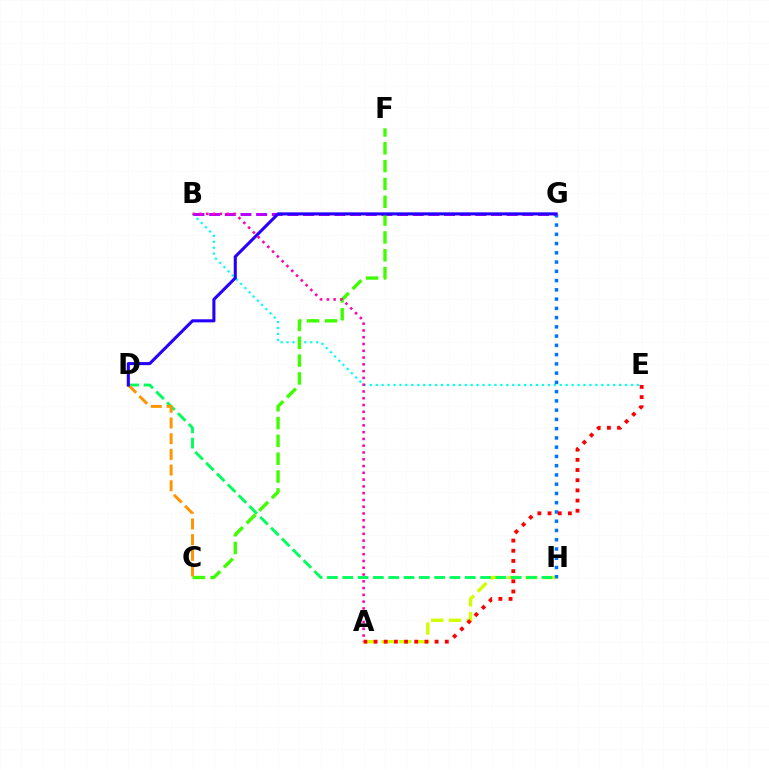{('A', 'H'): [{'color': '#d1ff00', 'line_style': 'dashed', 'thickness': 2.41}], ('B', 'E'): [{'color': '#00fff6', 'line_style': 'dotted', 'thickness': 1.61}], ('G', 'H'): [{'color': '#0074ff', 'line_style': 'dotted', 'thickness': 2.51}], ('A', 'E'): [{'color': '#ff0000', 'line_style': 'dotted', 'thickness': 2.77}], ('B', 'G'): [{'color': '#b900ff', 'line_style': 'dashed', 'thickness': 2.13}], ('D', 'H'): [{'color': '#00ff5c', 'line_style': 'dashed', 'thickness': 2.08}], ('C', 'F'): [{'color': '#3dff00', 'line_style': 'dashed', 'thickness': 2.42}], ('C', 'D'): [{'color': '#ff9400', 'line_style': 'dashed', 'thickness': 2.13}], ('D', 'G'): [{'color': '#2500ff', 'line_style': 'solid', 'thickness': 2.21}], ('A', 'B'): [{'color': '#ff00ac', 'line_style': 'dotted', 'thickness': 1.84}]}